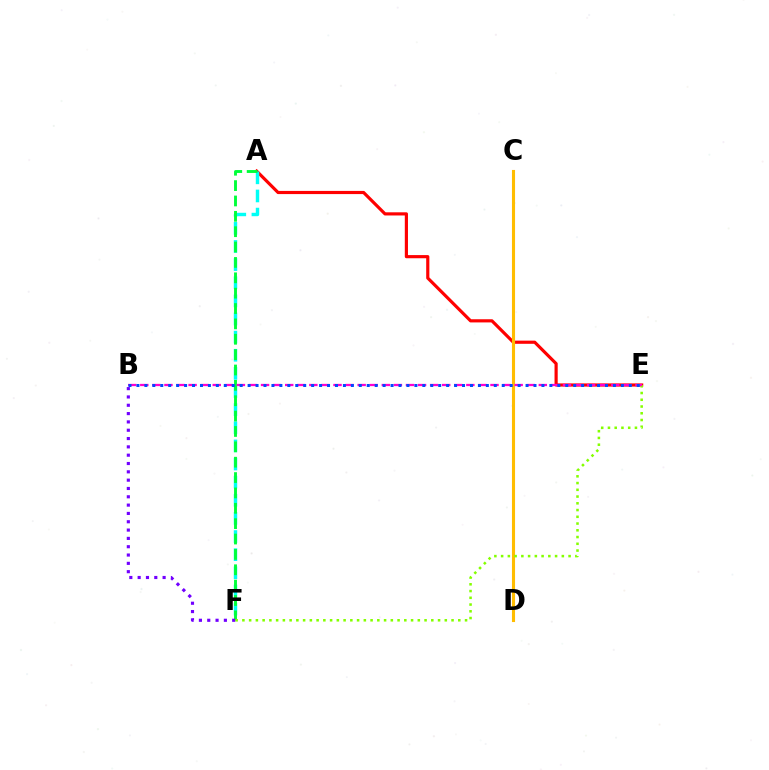{('A', 'E'): [{'color': '#ff0000', 'line_style': 'solid', 'thickness': 2.28}], ('A', 'F'): [{'color': '#00fff6', 'line_style': 'dashed', 'thickness': 2.46}, {'color': '#00ff39', 'line_style': 'dashed', 'thickness': 2.09}], ('C', 'D'): [{'color': '#ffbd00', 'line_style': 'solid', 'thickness': 2.23}], ('B', 'F'): [{'color': '#7200ff', 'line_style': 'dotted', 'thickness': 2.26}], ('E', 'F'): [{'color': '#84ff00', 'line_style': 'dotted', 'thickness': 1.83}], ('B', 'E'): [{'color': '#ff00cf', 'line_style': 'dashed', 'thickness': 1.64}, {'color': '#004bff', 'line_style': 'dotted', 'thickness': 2.16}]}